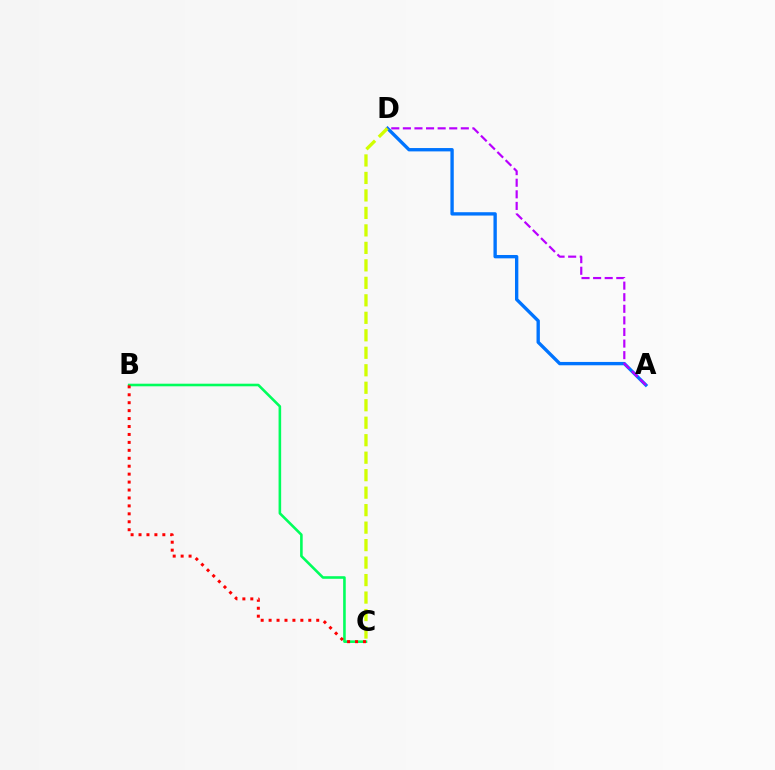{('A', 'D'): [{'color': '#0074ff', 'line_style': 'solid', 'thickness': 2.41}, {'color': '#b900ff', 'line_style': 'dashed', 'thickness': 1.57}], ('B', 'C'): [{'color': '#00ff5c', 'line_style': 'solid', 'thickness': 1.87}, {'color': '#ff0000', 'line_style': 'dotted', 'thickness': 2.16}], ('C', 'D'): [{'color': '#d1ff00', 'line_style': 'dashed', 'thickness': 2.38}]}